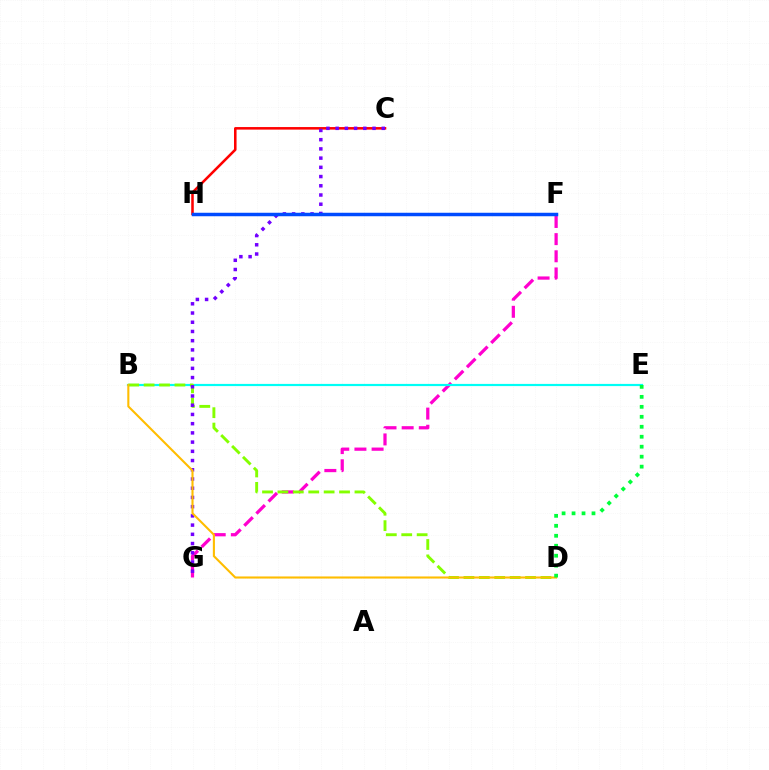{('F', 'G'): [{'color': '#ff00cf', 'line_style': 'dashed', 'thickness': 2.33}], ('B', 'E'): [{'color': '#00fff6', 'line_style': 'solid', 'thickness': 1.58}], ('B', 'D'): [{'color': '#84ff00', 'line_style': 'dashed', 'thickness': 2.09}, {'color': '#ffbd00', 'line_style': 'solid', 'thickness': 1.51}], ('C', 'H'): [{'color': '#ff0000', 'line_style': 'solid', 'thickness': 1.84}], ('C', 'G'): [{'color': '#7200ff', 'line_style': 'dotted', 'thickness': 2.51}], ('D', 'E'): [{'color': '#00ff39', 'line_style': 'dotted', 'thickness': 2.71}], ('F', 'H'): [{'color': '#004bff', 'line_style': 'solid', 'thickness': 2.5}]}